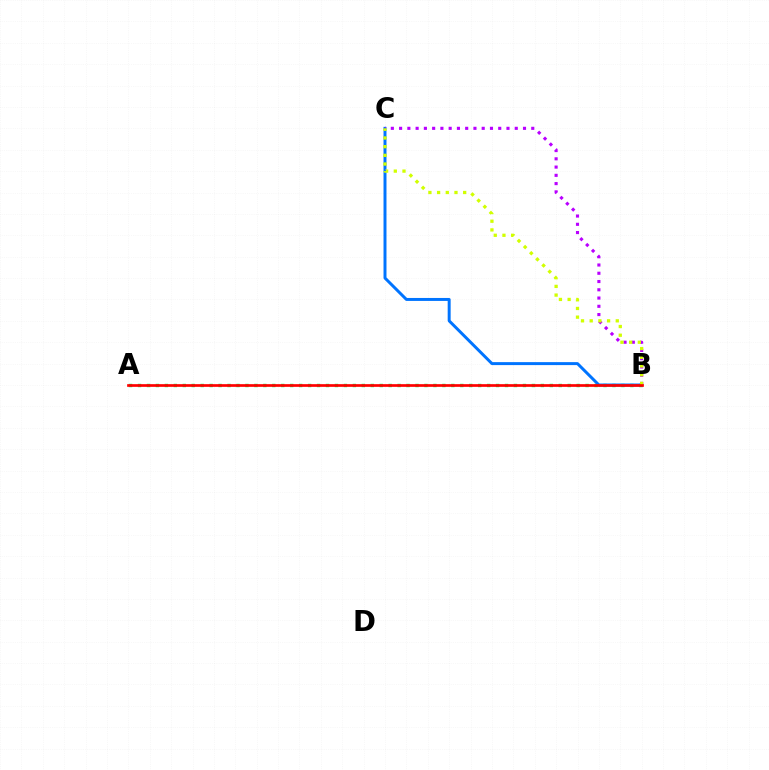{('A', 'B'): [{'color': '#00ff5c', 'line_style': 'dotted', 'thickness': 2.43}, {'color': '#ff0000', 'line_style': 'solid', 'thickness': 1.94}], ('B', 'C'): [{'color': '#0074ff', 'line_style': 'solid', 'thickness': 2.14}, {'color': '#b900ff', 'line_style': 'dotted', 'thickness': 2.24}, {'color': '#d1ff00', 'line_style': 'dotted', 'thickness': 2.36}]}